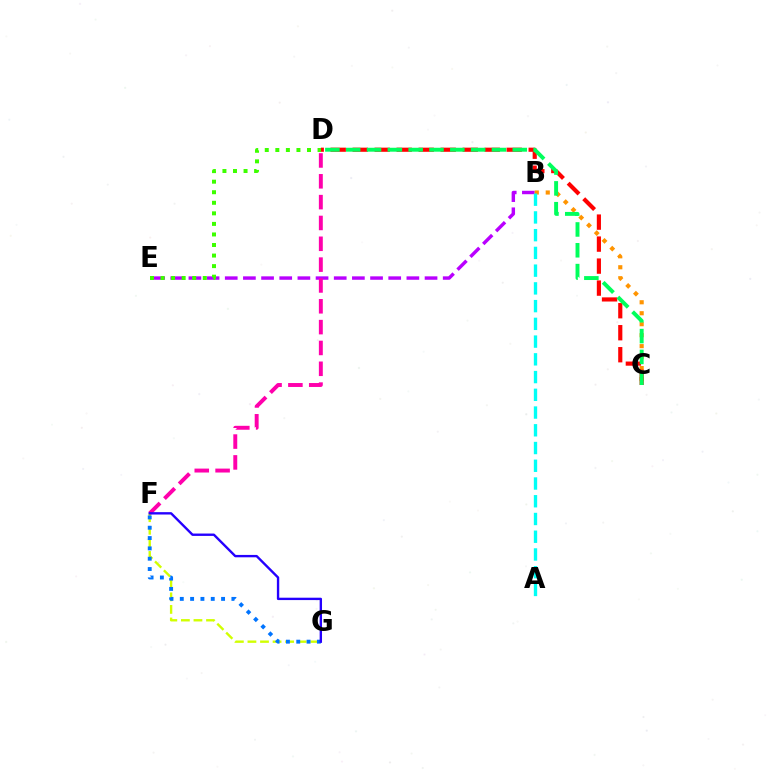{('F', 'G'): [{'color': '#d1ff00', 'line_style': 'dashed', 'thickness': 1.71}, {'color': '#0074ff', 'line_style': 'dotted', 'thickness': 2.8}, {'color': '#2500ff', 'line_style': 'solid', 'thickness': 1.71}], ('B', 'E'): [{'color': '#b900ff', 'line_style': 'dashed', 'thickness': 2.47}], ('B', 'C'): [{'color': '#ff9400', 'line_style': 'dotted', 'thickness': 2.98}], ('D', 'F'): [{'color': '#ff00ac', 'line_style': 'dashed', 'thickness': 2.83}], ('C', 'D'): [{'color': '#ff0000', 'line_style': 'dashed', 'thickness': 2.99}, {'color': '#00ff5c', 'line_style': 'dashed', 'thickness': 2.83}], ('D', 'E'): [{'color': '#3dff00', 'line_style': 'dotted', 'thickness': 2.87}], ('A', 'B'): [{'color': '#00fff6', 'line_style': 'dashed', 'thickness': 2.41}]}